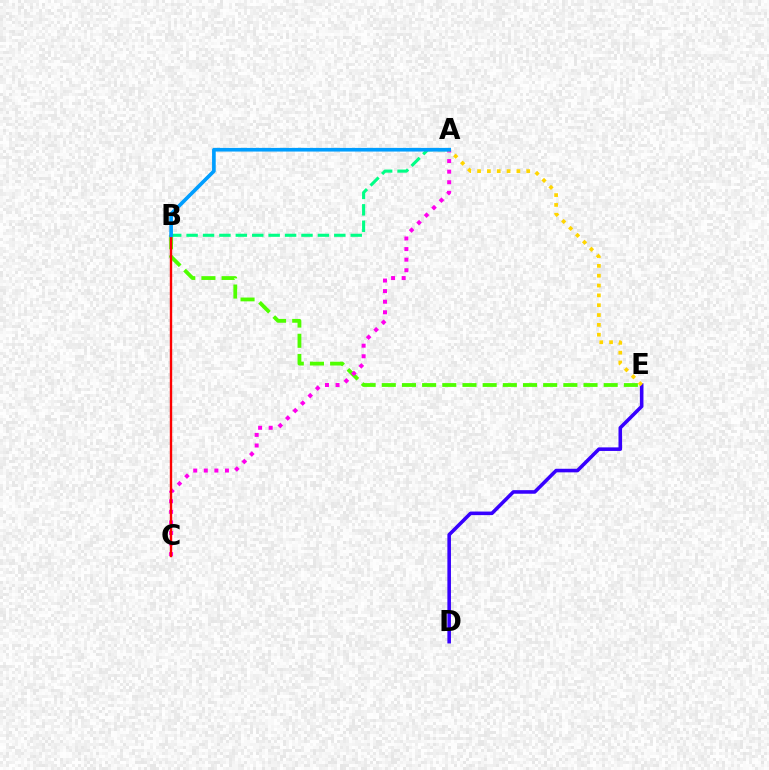{('B', 'E'): [{'color': '#4fff00', 'line_style': 'dashed', 'thickness': 2.74}], ('A', 'C'): [{'color': '#ff00ed', 'line_style': 'dotted', 'thickness': 2.87}], ('B', 'C'): [{'color': '#ff0000', 'line_style': 'solid', 'thickness': 1.72}], ('D', 'E'): [{'color': '#3700ff', 'line_style': 'solid', 'thickness': 2.57}], ('A', 'B'): [{'color': '#00ff86', 'line_style': 'dashed', 'thickness': 2.23}, {'color': '#009eff', 'line_style': 'solid', 'thickness': 2.63}], ('A', 'E'): [{'color': '#ffd500', 'line_style': 'dotted', 'thickness': 2.67}]}